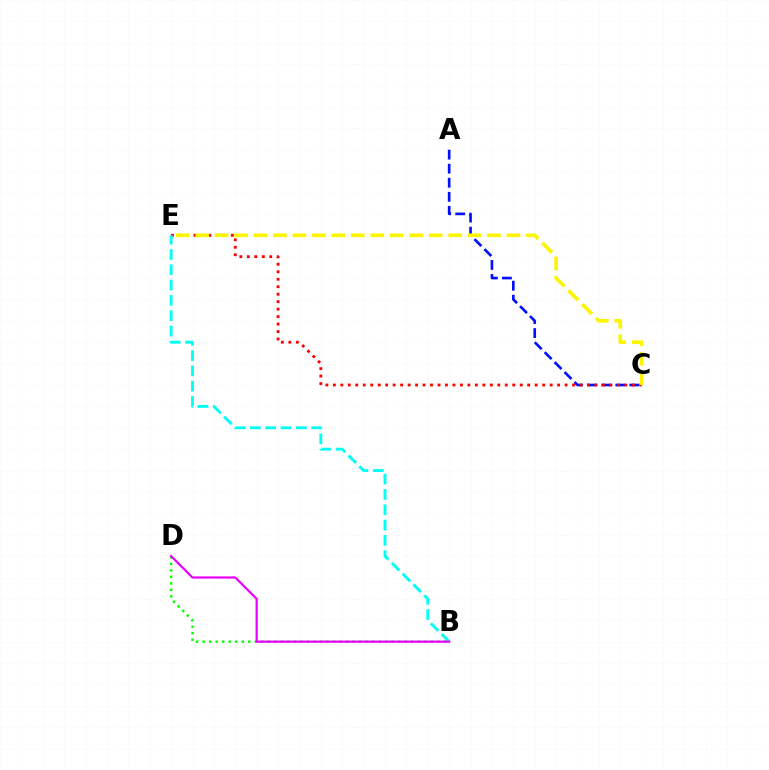{('B', 'D'): [{'color': '#08ff00', 'line_style': 'dotted', 'thickness': 1.77}, {'color': '#ee00ff', 'line_style': 'solid', 'thickness': 1.6}], ('A', 'C'): [{'color': '#0010ff', 'line_style': 'dashed', 'thickness': 1.91}], ('C', 'E'): [{'color': '#ff0000', 'line_style': 'dotted', 'thickness': 2.03}, {'color': '#fcf500', 'line_style': 'dashed', 'thickness': 2.64}], ('B', 'E'): [{'color': '#00fff6', 'line_style': 'dashed', 'thickness': 2.08}]}